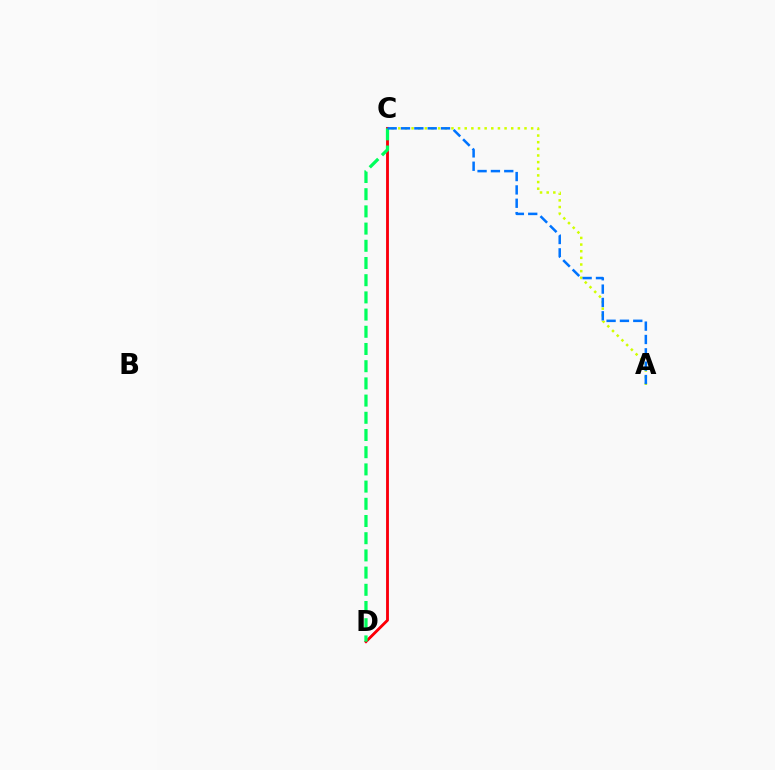{('A', 'C'): [{'color': '#d1ff00', 'line_style': 'dotted', 'thickness': 1.8}, {'color': '#0074ff', 'line_style': 'dashed', 'thickness': 1.81}], ('C', 'D'): [{'color': '#b900ff', 'line_style': 'solid', 'thickness': 1.6}, {'color': '#ff0000', 'line_style': 'solid', 'thickness': 1.96}, {'color': '#00ff5c', 'line_style': 'dashed', 'thickness': 2.34}]}